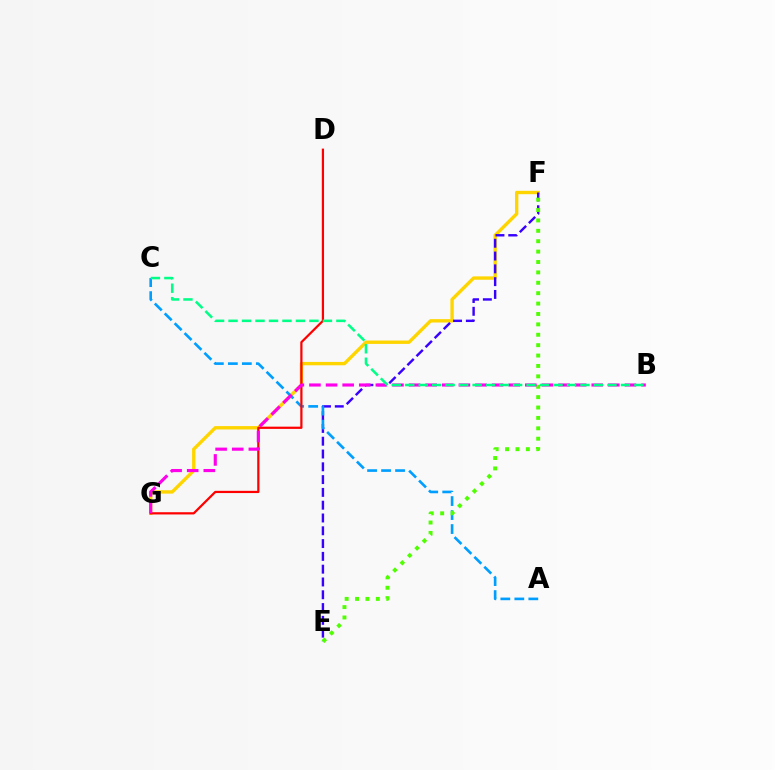{('F', 'G'): [{'color': '#ffd500', 'line_style': 'solid', 'thickness': 2.43}], ('E', 'F'): [{'color': '#3700ff', 'line_style': 'dashed', 'thickness': 1.74}, {'color': '#4fff00', 'line_style': 'dotted', 'thickness': 2.82}], ('A', 'C'): [{'color': '#009eff', 'line_style': 'dashed', 'thickness': 1.9}], ('D', 'G'): [{'color': '#ff0000', 'line_style': 'solid', 'thickness': 1.61}], ('B', 'G'): [{'color': '#ff00ed', 'line_style': 'dashed', 'thickness': 2.26}], ('B', 'C'): [{'color': '#00ff86', 'line_style': 'dashed', 'thickness': 1.83}]}